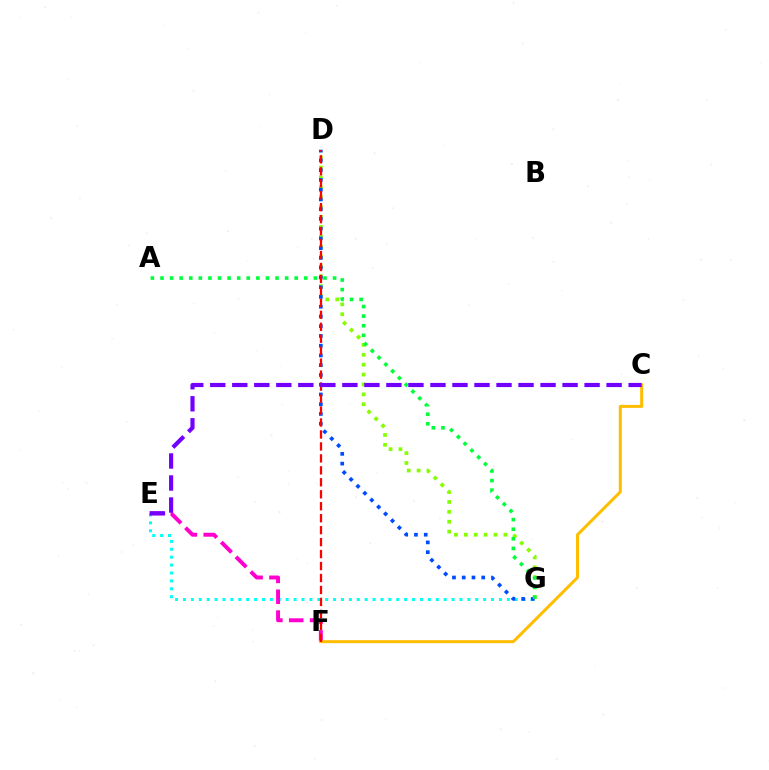{('E', 'G'): [{'color': '#00fff6', 'line_style': 'dotted', 'thickness': 2.15}], ('D', 'G'): [{'color': '#84ff00', 'line_style': 'dotted', 'thickness': 2.69}, {'color': '#004bff', 'line_style': 'dotted', 'thickness': 2.65}], ('E', 'F'): [{'color': '#ff00cf', 'line_style': 'dashed', 'thickness': 2.83}], ('C', 'F'): [{'color': '#ffbd00', 'line_style': 'solid', 'thickness': 2.16}], ('D', 'F'): [{'color': '#ff0000', 'line_style': 'dashed', 'thickness': 1.63}], ('A', 'G'): [{'color': '#00ff39', 'line_style': 'dotted', 'thickness': 2.61}], ('C', 'E'): [{'color': '#7200ff', 'line_style': 'dashed', 'thickness': 2.99}]}